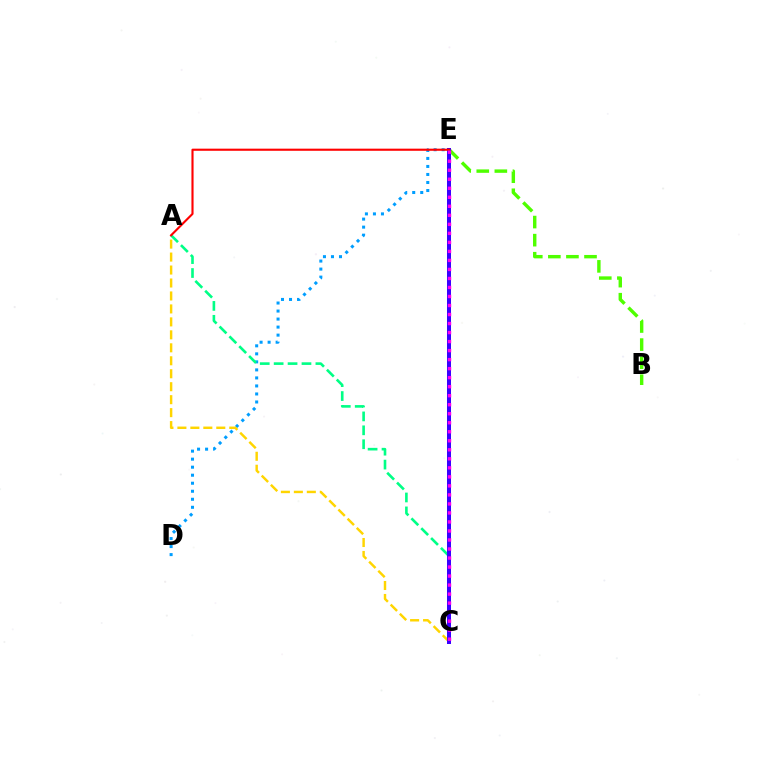{('D', 'E'): [{'color': '#009eff', 'line_style': 'dotted', 'thickness': 2.18}], ('A', 'C'): [{'color': '#ffd500', 'line_style': 'dashed', 'thickness': 1.76}, {'color': '#00ff86', 'line_style': 'dashed', 'thickness': 1.89}], ('B', 'E'): [{'color': '#4fff00', 'line_style': 'dashed', 'thickness': 2.46}], ('C', 'E'): [{'color': '#3700ff', 'line_style': 'solid', 'thickness': 2.89}, {'color': '#ff00ed', 'line_style': 'dotted', 'thickness': 2.45}], ('A', 'E'): [{'color': '#ff0000', 'line_style': 'solid', 'thickness': 1.53}]}